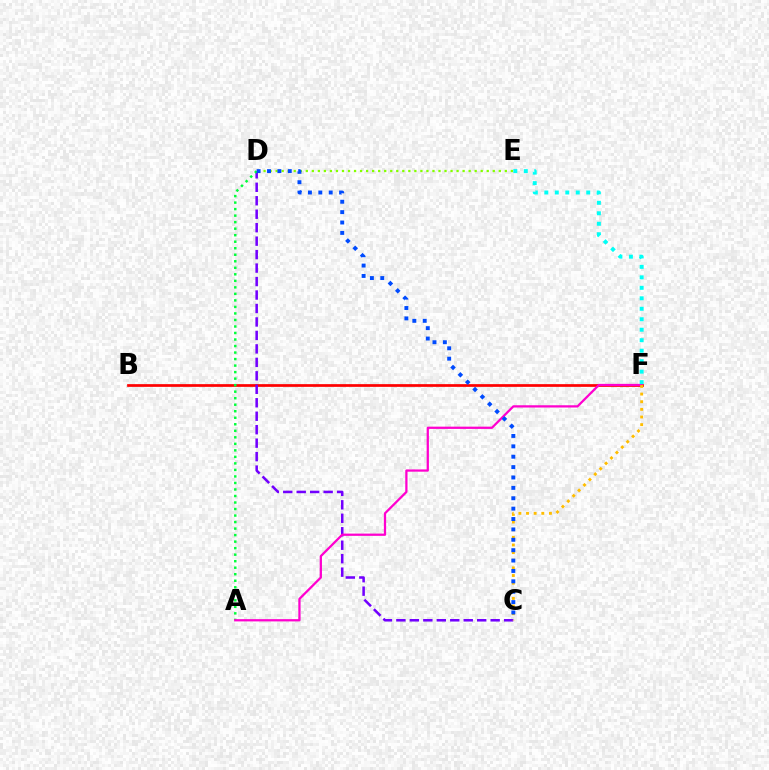{('B', 'F'): [{'color': '#ff0000', 'line_style': 'solid', 'thickness': 1.96}], ('C', 'D'): [{'color': '#7200ff', 'line_style': 'dashed', 'thickness': 1.83}, {'color': '#004bff', 'line_style': 'dotted', 'thickness': 2.82}], ('A', 'D'): [{'color': '#00ff39', 'line_style': 'dotted', 'thickness': 1.77}], ('D', 'E'): [{'color': '#84ff00', 'line_style': 'dotted', 'thickness': 1.64}], ('A', 'F'): [{'color': '#ff00cf', 'line_style': 'solid', 'thickness': 1.63}], ('C', 'F'): [{'color': '#ffbd00', 'line_style': 'dotted', 'thickness': 2.07}], ('E', 'F'): [{'color': '#00fff6', 'line_style': 'dotted', 'thickness': 2.85}]}